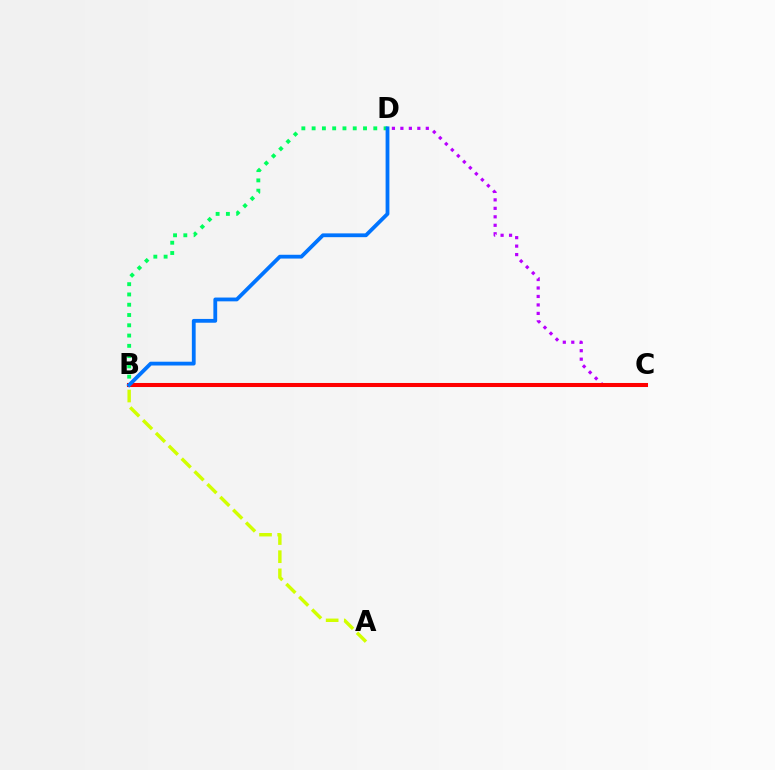{('B', 'D'): [{'color': '#00ff5c', 'line_style': 'dotted', 'thickness': 2.79}, {'color': '#0074ff', 'line_style': 'solid', 'thickness': 2.73}], ('C', 'D'): [{'color': '#b900ff', 'line_style': 'dotted', 'thickness': 2.3}], ('B', 'C'): [{'color': '#ff0000', 'line_style': 'solid', 'thickness': 2.91}], ('A', 'B'): [{'color': '#d1ff00', 'line_style': 'dashed', 'thickness': 2.47}]}